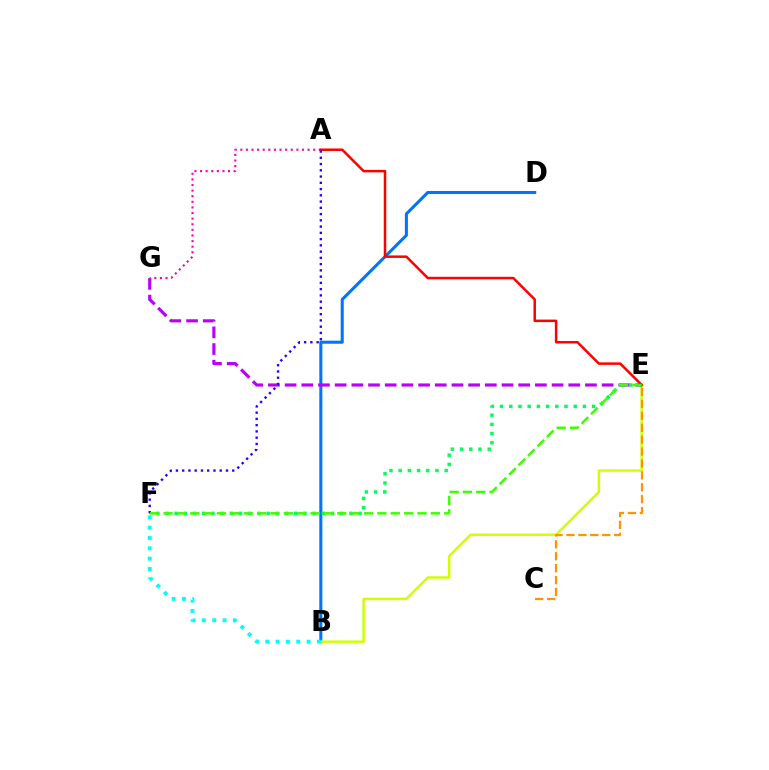{('B', 'D'): [{'color': '#0074ff', 'line_style': 'solid', 'thickness': 2.2}], ('B', 'E'): [{'color': '#d1ff00', 'line_style': 'solid', 'thickness': 1.78}], ('B', 'F'): [{'color': '#00fff6', 'line_style': 'dotted', 'thickness': 2.81}], ('E', 'G'): [{'color': '#b900ff', 'line_style': 'dashed', 'thickness': 2.27}], ('E', 'F'): [{'color': '#00ff5c', 'line_style': 'dotted', 'thickness': 2.5}, {'color': '#3dff00', 'line_style': 'dashed', 'thickness': 1.82}], ('C', 'E'): [{'color': '#ff9400', 'line_style': 'dashed', 'thickness': 1.62}], ('A', 'G'): [{'color': '#ff00ac', 'line_style': 'dotted', 'thickness': 1.52}], ('A', 'E'): [{'color': '#ff0000', 'line_style': 'solid', 'thickness': 1.8}], ('A', 'F'): [{'color': '#2500ff', 'line_style': 'dotted', 'thickness': 1.7}]}